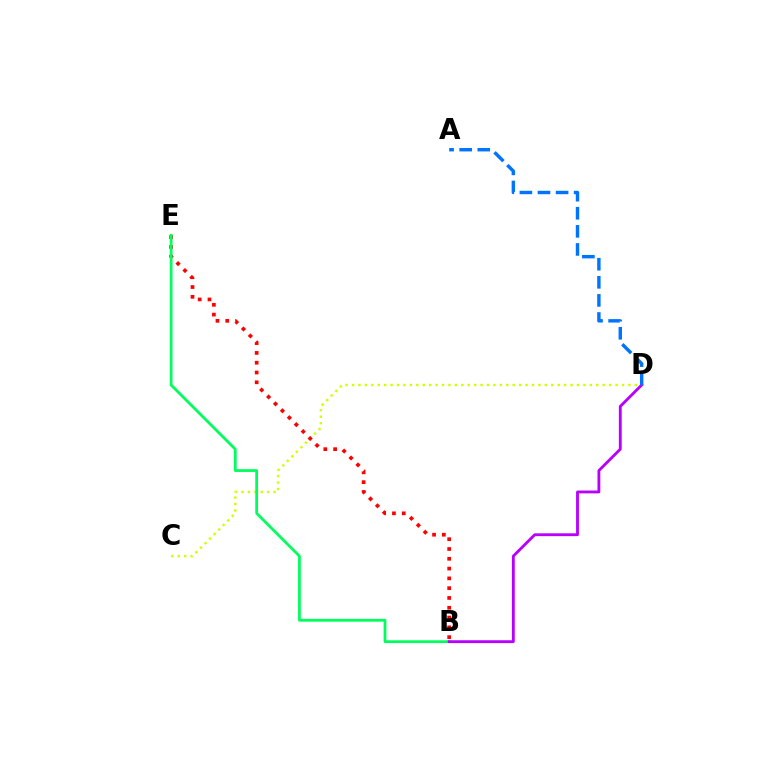{('C', 'D'): [{'color': '#d1ff00', 'line_style': 'dotted', 'thickness': 1.75}], ('B', 'E'): [{'color': '#ff0000', 'line_style': 'dotted', 'thickness': 2.66}, {'color': '#00ff5c', 'line_style': 'solid', 'thickness': 2.0}], ('B', 'D'): [{'color': '#b900ff', 'line_style': 'solid', 'thickness': 2.05}], ('A', 'D'): [{'color': '#0074ff', 'line_style': 'dashed', 'thickness': 2.46}]}